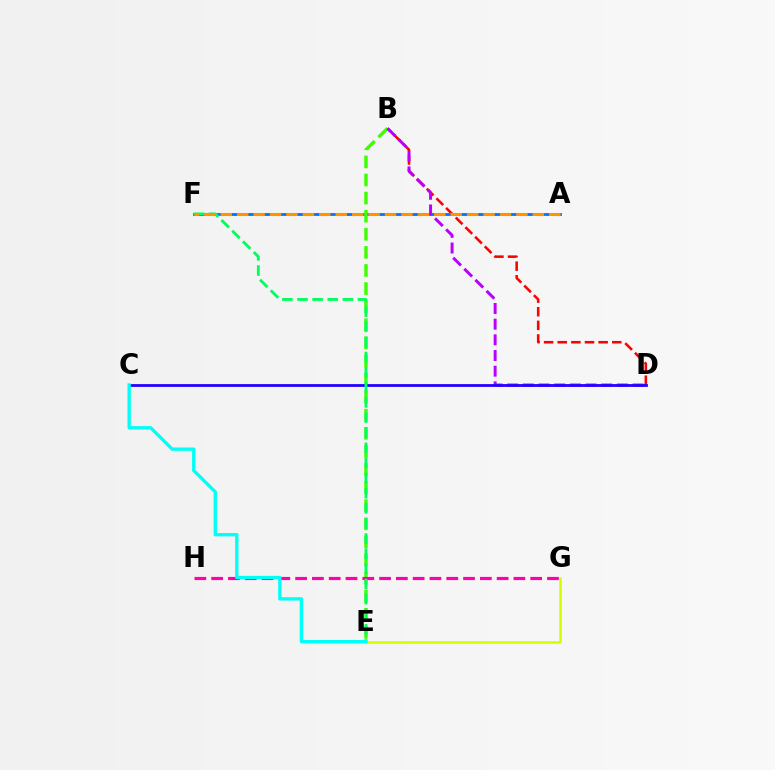{('B', 'D'): [{'color': '#ff0000', 'line_style': 'dashed', 'thickness': 1.85}, {'color': '#b900ff', 'line_style': 'dashed', 'thickness': 2.13}], ('A', 'F'): [{'color': '#0074ff', 'line_style': 'solid', 'thickness': 2.04}, {'color': '#ff9400', 'line_style': 'dashed', 'thickness': 2.23}], ('E', 'G'): [{'color': '#d1ff00', 'line_style': 'solid', 'thickness': 1.84}], ('B', 'E'): [{'color': '#3dff00', 'line_style': 'dashed', 'thickness': 2.46}], ('G', 'H'): [{'color': '#ff00ac', 'line_style': 'dashed', 'thickness': 2.28}], ('C', 'D'): [{'color': '#2500ff', 'line_style': 'solid', 'thickness': 2.01}], ('E', 'F'): [{'color': '#00ff5c', 'line_style': 'dashed', 'thickness': 2.06}], ('C', 'E'): [{'color': '#00fff6', 'line_style': 'solid', 'thickness': 2.4}]}